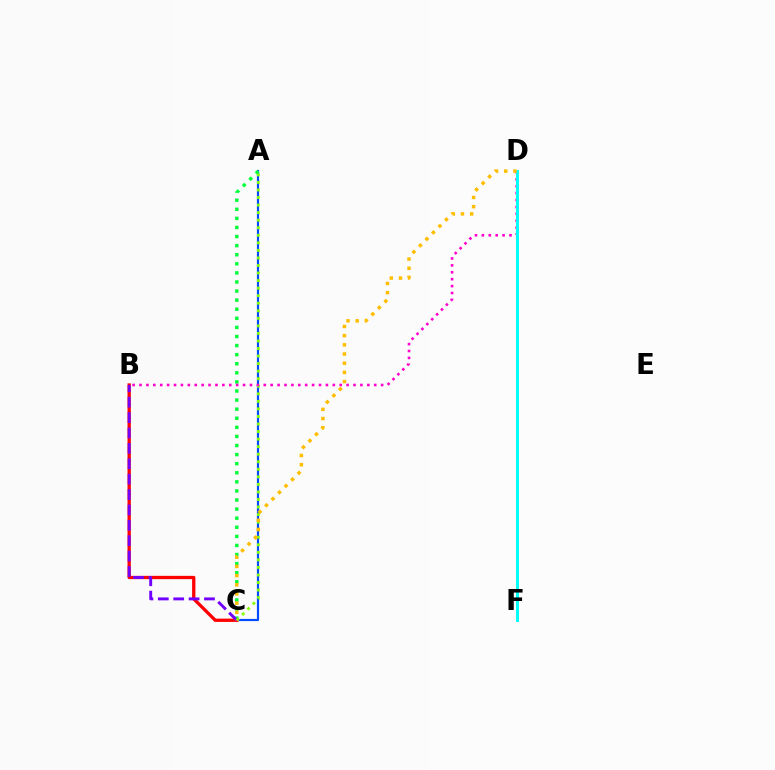{('A', 'C'): [{'color': '#004bff', 'line_style': 'solid', 'thickness': 1.56}, {'color': '#00ff39', 'line_style': 'dotted', 'thickness': 2.47}, {'color': '#84ff00', 'line_style': 'dotted', 'thickness': 2.05}], ('B', 'C'): [{'color': '#ff0000', 'line_style': 'solid', 'thickness': 2.37}, {'color': '#7200ff', 'line_style': 'dashed', 'thickness': 2.09}], ('B', 'D'): [{'color': '#ff00cf', 'line_style': 'dotted', 'thickness': 1.88}], ('D', 'F'): [{'color': '#00fff6', 'line_style': 'solid', 'thickness': 2.14}], ('C', 'D'): [{'color': '#ffbd00', 'line_style': 'dotted', 'thickness': 2.5}]}